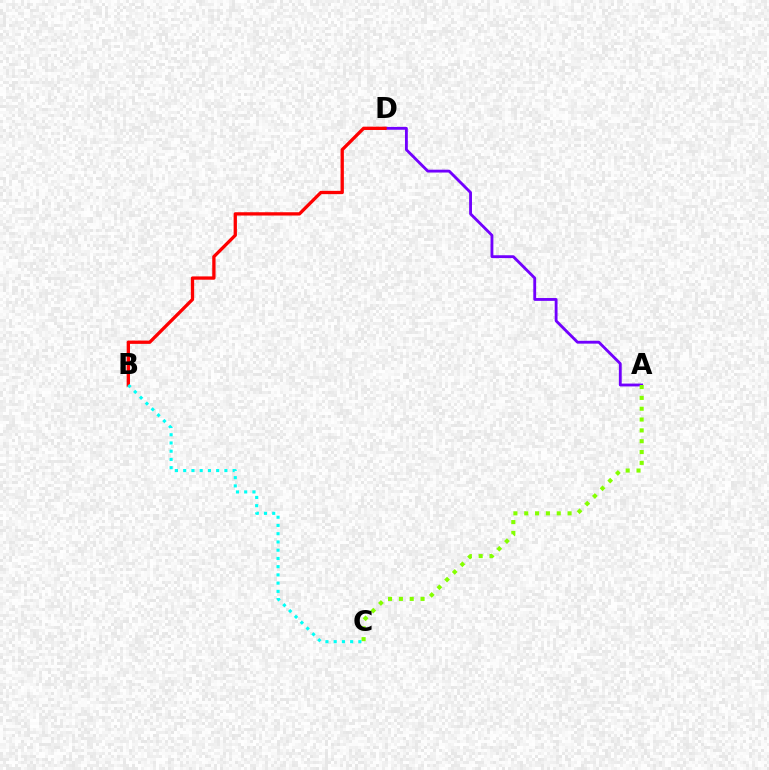{('A', 'D'): [{'color': '#7200ff', 'line_style': 'solid', 'thickness': 2.05}], ('A', 'C'): [{'color': '#84ff00', 'line_style': 'dotted', 'thickness': 2.94}], ('B', 'D'): [{'color': '#ff0000', 'line_style': 'solid', 'thickness': 2.37}], ('B', 'C'): [{'color': '#00fff6', 'line_style': 'dotted', 'thickness': 2.24}]}